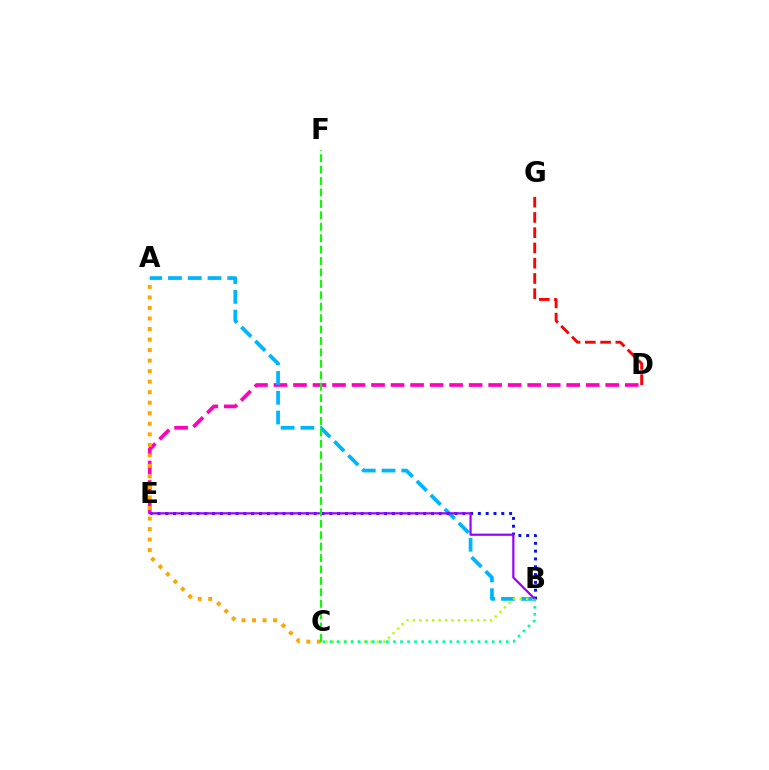{('D', 'G'): [{'color': '#ff0000', 'line_style': 'dashed', 'thickness': 2.07}], ('D', 'E'): [{'color': '#ff00bd', 'line_style': 'dashed', 'thickness': 2.65}], ('A', 'C'): [{'color': '#ffa500', 'line_style': 'dotted', 'thickness': 2.86}], ('A', 'B'): [{'color': '#00b5ff', 'line_style': 'dashed', 'thickness': 2.69}], ('B', 'C'): [{'color': '#b3ff00', 'line_style': 'dotted', 'thickness': 1.74}, {'color': '#00ff9d', 'line_style': 'dotted', 'thickness': 1.92}], ('B', 'E'): [{'color': '#0010ff', 'line_style': 'dotted', 'thickness': 2.12}, {'color': '#9b00ff', 'line_style': 'solid', 'thickness': 1.59}], ('C', 'F'): [{'color': '#08ff00', 'line_style': 'dashed', 'thickness': 1.55}]}